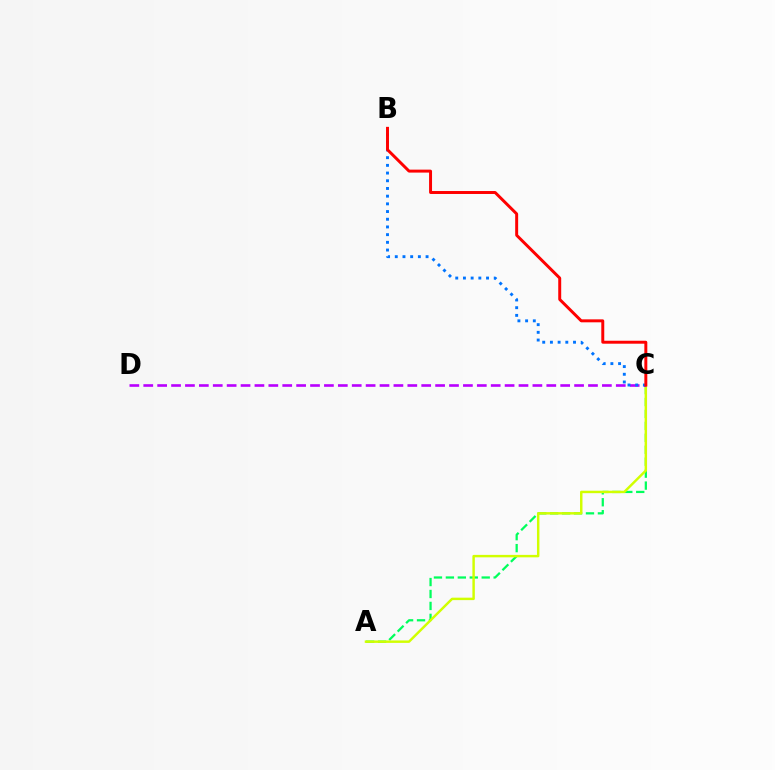{('A', 'C'): [{'color': '#00ff5c', 'line_style': 'dashed', 'thickness': 1.62}, {'color': '#d1ff00', 'line_style': 'solid', 'thickness': 1.76}], ('C', 'D'): [{'color': '#b900ff', 'line_style': 'dashed', 'thickness': 1.89}], ('B', 'C'): [{'color': '#0074ff', 'line_style': 'dotted', 'thickness': 2.09}, {'color': '#ff0000', 'line_style': 'solid', 'thickness': 2.13}]}